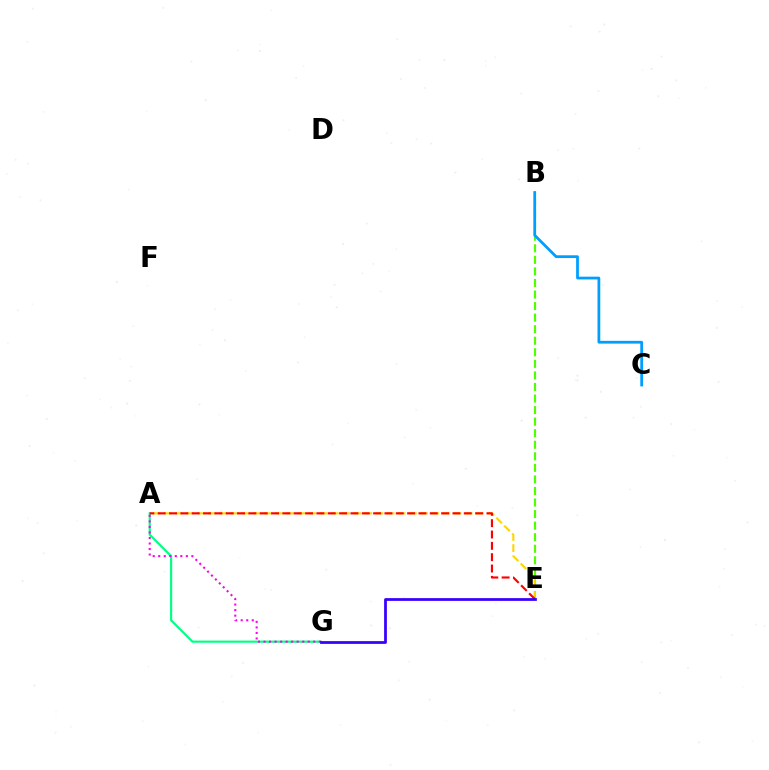{('A', 'G'): [{'color': '#00ff86', 'line_style': 'solid', 'thickness': 1.56}, {'color': '#ff00ed', 'line_style': 'dotted', 'thickness': 1.5}], ('B', 'E'): [{'color': '#4fff00', 'line_style': 'dashed', 'thickness': 1.57}], ('A', 'E'): [{'color': '#ffd500', 'line_style': 'dashed', 'thickness': 1.52}, {'color': '#ff0000', 'line_style': 'dashed', 'thickness': 1.54}], ('B', 'C'): [{'color': '#009eff', 'line_style': 'solid', 'thickness': 1.99}], ('E', 'G'): [{'color': '#3700ff', 'line_style': 'solid', 'thickness': 1.99}]}